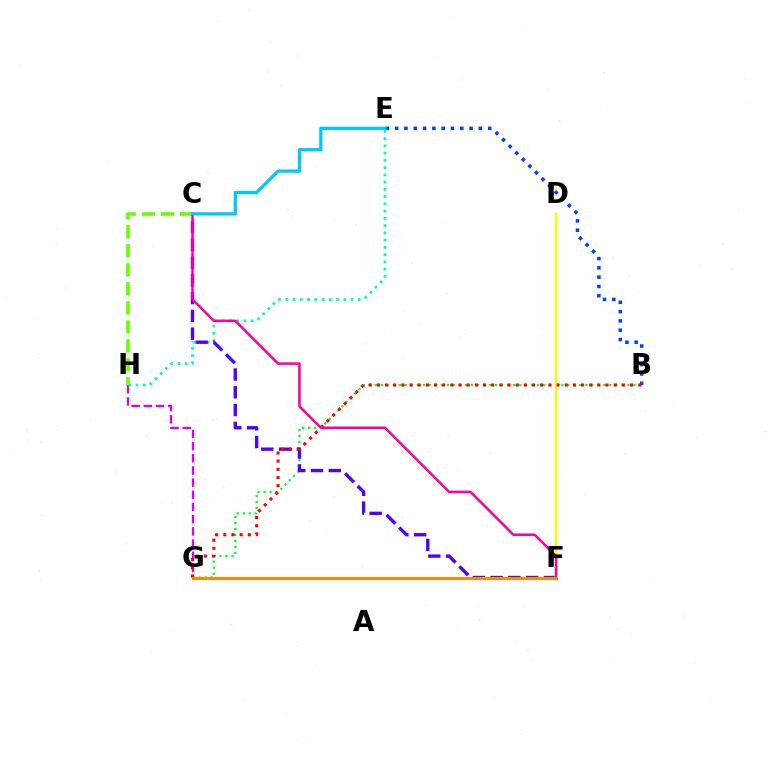{('G', 'H'): [{'color': '#d600ff', 'line_style': 'dashed', 'thickness': 1.66}], ('B', 'G'): [{'color': '#00ff27', 'line_style': 'dotted', 'thickness': 1.64}, {'color': '#ff0000', 'line_style': 'dotted', 'thickness': 2.22}], ('E', 'H'): [{'color': '#00ffaf', 'line_style': 'dotted', 'thickness': 1.97}], ('C', 'F'): [{'color': '#4f00ff', 'line_style': 'dashed', 'thickness': 2.42}, {'color': '#ff00a0', 'line_style': 'solid', 'thickness': 1.83}], ('C', 'H'): [{'color': '#66ff00', 'line_style': 'dashed', 'thickness': 2.58}], ('B', 'E'): [{'color': '#003fff', 'line_style': 'dotted', 'thickness': 2.53}], ('D', 'F'): [{'color': '#eeff00', 'line_style': 'solid', 'thickness': 1.73}], ('C', 'E'): [{'color': '#00c7ff', 'line_style': 'solid', 'thickness': 2.35}], ('F', 'G'): [{'color': '#ff8800', 'line_style': 'solid', 'thickness': 2.22}]}